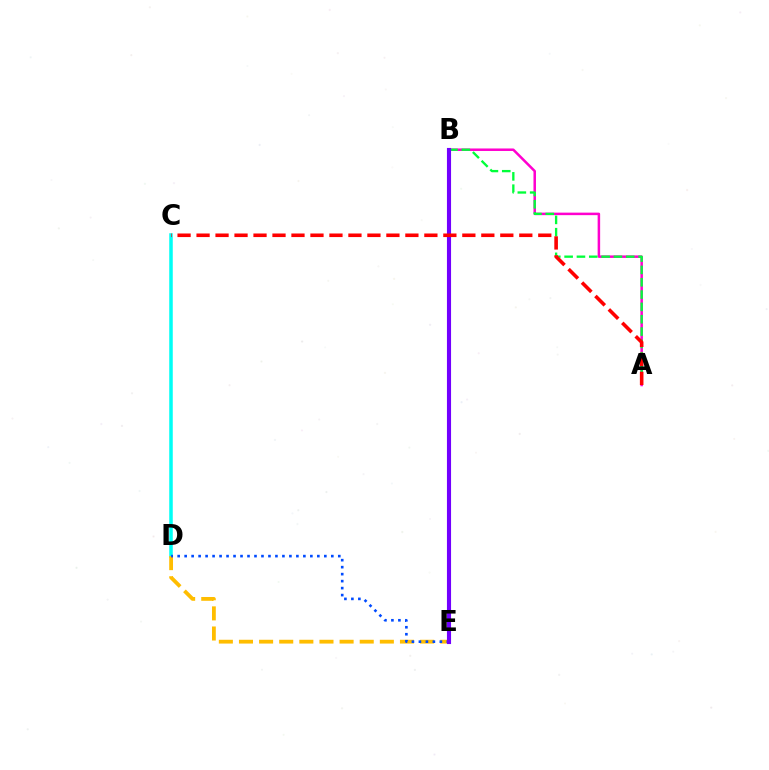{('C', 'D'): [{'color': '#00fff6', 'line_style': 'solid', 'thickness': 2.54}], ('D', 'E'): [{'color': '#ffbd00', 'line_style': 'dashed', 'thickness': 2.73}, {'color': '#004bff', 'line_style': 'dotted', 'thickness': 1.9}], ('B', 'E'): [{'color': '#84ff00', 'line_style': 'solid', 'thickness': 2.56}, {'color': '#7200ff', 'line_style': 'solid', 'thickness': 2.96}], ('A', 'B'): [{'color': '#ff00cf', 'line_style': 'solid', 'thickness': 1.81}, {'color': '#00ff39', 'line_style': 'dashed', 'thickness': 1.67}], ('A', 'C'): [{'color': '#ff0000', 'line_style': 'dashed', 'thickness': 2.58}]}